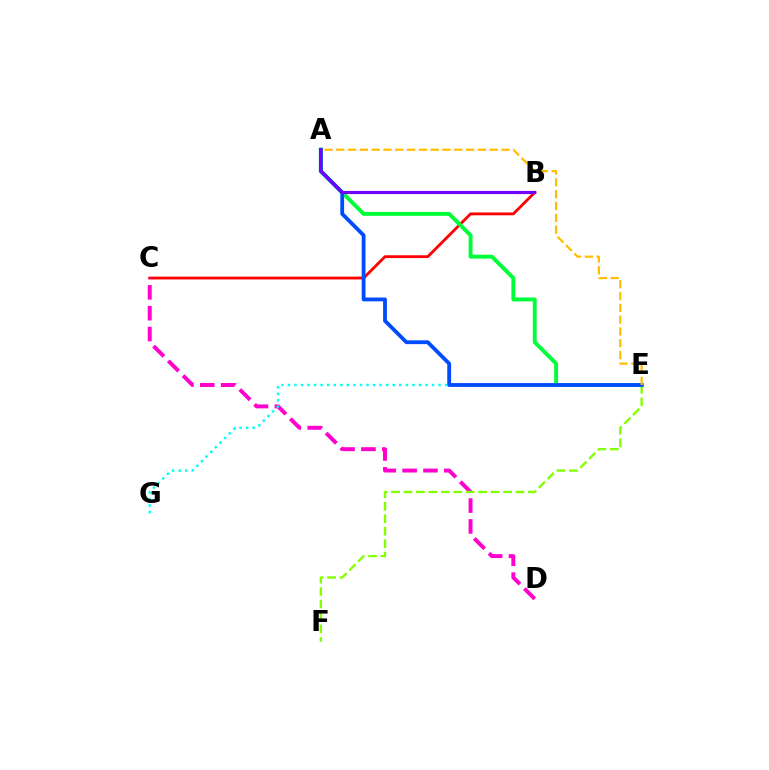{('B', 'C'): [{'color': '#ff0000', 'line_style': 'solid', 'thickness': 2.02}], ('A', 'E'): [{'color': '#00ff39', 'line_style': 'solid', 'thickness': 2.81}, {'color': '#004bff', 'line_style': 'solid', 'thickness': 2.74}, {'color': '#ffbd00', 'line_style': 'dashed', 'thickness': 1.6}], ('C', 'D'): [{'color': '#ff00cf', 'line_style': 'dashed', 'thickness': 2.83}], ('E', 'G'): [{'color': '#00fff6', 'line_style': 'dotted', 'thickness': 1.78}], ('E', 'F'): [{'color': '#84ff00', 'line_style': 'dashed', 'thickness': 1.69}], ('A', 'B'): [{'color': '#7200ff', 'line_style': 'solid', 'thickness': 2.26}]}